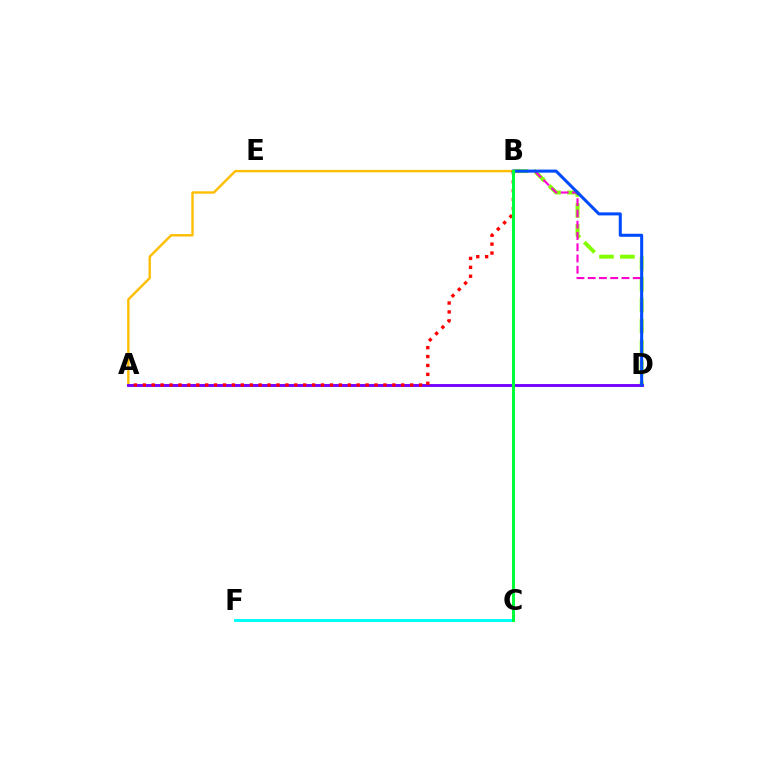{('A', 'B'): [{'color': '#ffbd00', 'line_style': 'solid', 'thickness': 1.72}, {'color': '#ff0000', 'line_style': 'dotted', 'thickness': 2.42}], ('B', 'D'): [{'color': '#84ff00', 'line_style': 'dashed', 'thickness': 2.84}, {'color': '#ff00cf', 'line_style': 'dashed', 'thickness': 1.53}, {'color': '#004bff', 'line_style': 'solid', 'thickness': 2.19}], ('A', 'D'): [{'color': '#7200ff', 'line_style': 'solid', 'thickness': 2.07}], ('C', 'F'): [{'color': '#00fff6', 'line_style': 'solid', 'thickness': 2.1}], ('B', 'C'): [{'color': '#00ff39', 'line_style': 'solid', 'thickness': 2.18}]}